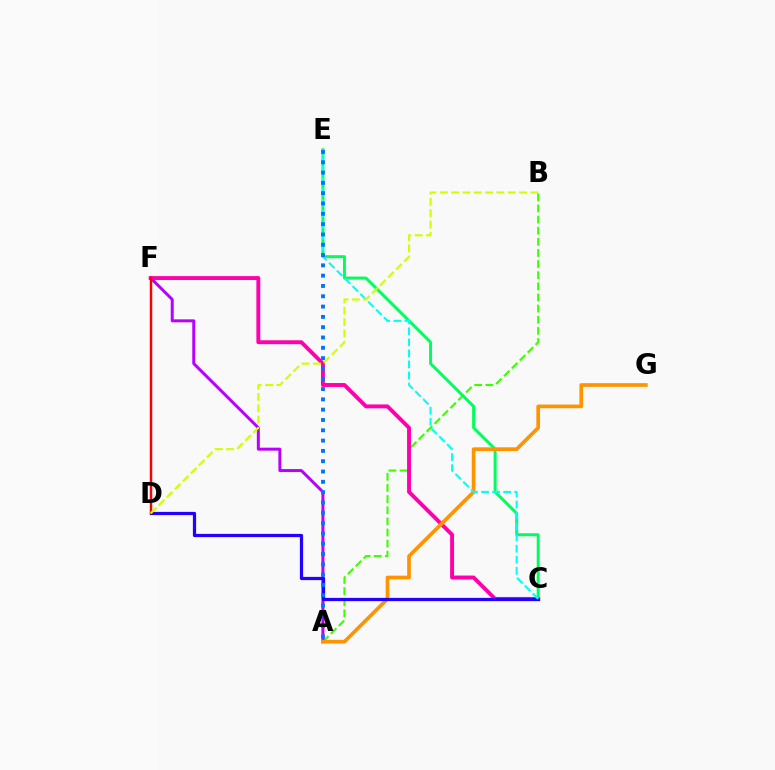{('A', 'B'): [{'color': '#3dff00', 'line_style': 'dashed', 'thickness': 1.51}], ('A', 'F'): [{'color': '#b900ff', 'line_style': 'solid', 'thickness': 2.14}], ('C', 'F'): [{'color': '#ff00ac', 'line_style': 'solid', 'thickness': 2.81}], ('C', 'E'): [{'color': '#00ff5c', 'line_style': 'solid', 'thickness': 2.14}, {'color': '#00fff6', 'line_style': 'dashed', 'thickness': 1.5}], ('A', 'G'): [{'color': '#ff9400', 'line_style': 'solid', 'thickness': 2.66}], ('C', 'D'): [{'color': '#2500ff', 'line_style': 'solid', 'thickness': 2.33}], ('D', 'F'): [{'color': '#ff0000', 'line_style': 'solid', 'thickness': 1.77}], ('B', 'D'): [{'color': '#d1ff00', 'line_style': 'dashed', 'thickness': 1.54}], ('A', 'E'): [{'color': '#0074ff', 'line_style': 'dotted', 'thickness': 2.8}]}